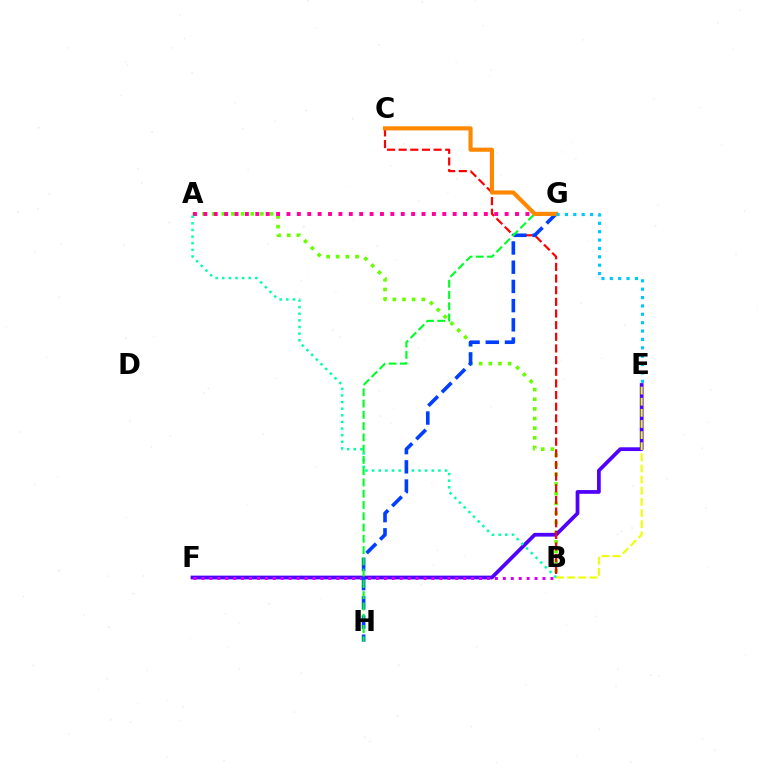{('A', 'B'): [{'color': '#66ff00', 'line_style': 'dotted', 'thickness': 2.62}, {'color': '#00ffaf', 'line_style': 'dotted', 'thickness': 1.8}], ('E', 'F'): [{'color': '#4f00ff', 'line_style': 'solid', 'thickness': 2.69}], ('B', 'C'): [{'color': '#ff0000', 'line_style': 'dashed', 'thickness': 1.58}], ('A', 'G'): [{'color': '#ff00a0', 'line_style': 'dotted', 'thickness': 2.82}], ('B', 'F'): [{'color': '#d600ff', 'line_style': 'dotted', 'thickness': 2.16}], ('B', 'E'): [{'color': '#eeff00', 'line_style': 'dashed', 'thickness': 1.51}], ('G', 'H'): [{'color': '#003fff', 'line_style': 'dashed', 'thickness': 2.61}, {'color': '#00ff27', 'line_style': 'dashed', 'thickness': 1.53}], ('C', 'G'): [{'color': '#ff8800', 'line_style': 'solid', 'thickness': 2.97}], ('E', 'G'): [{'color': '#00c7ff', 'line_style': 'dotted', 'thickness': 2.28}]}